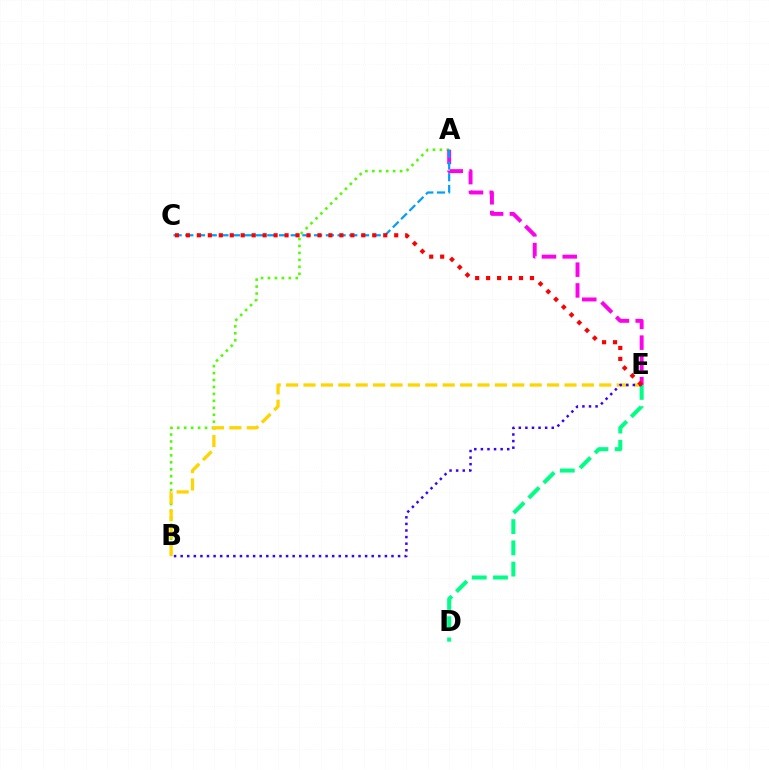{('A', 'B'): [{'color': '#4fff00', 'line_style': 'dotted', 'thickness': 1.89}], ('A', 'E'): [{'color': '#ff00ed', 'line_style': 'dashed', 'thickness': 2.82}], ('B', 'E'): [{'color': '#ffd500', 'line_style': 'dashed', 'thickness': 2.36}, {'color': '#3700ff', 'line_style': 'dotted', 'thickness': 1.79}], ('A', 'C'): [{'color': '#009eff', 'line_style': 'dashed', 'thickness': 1.59}], ('D', 'E'): [{'color': '#00ff86', 'line_style': 'dashed', 'thickness': 2.89}], ('C', 'E'): [{'color': '#ff0000', 'line_style': 'dotted', 'thickness': 2.98}]}